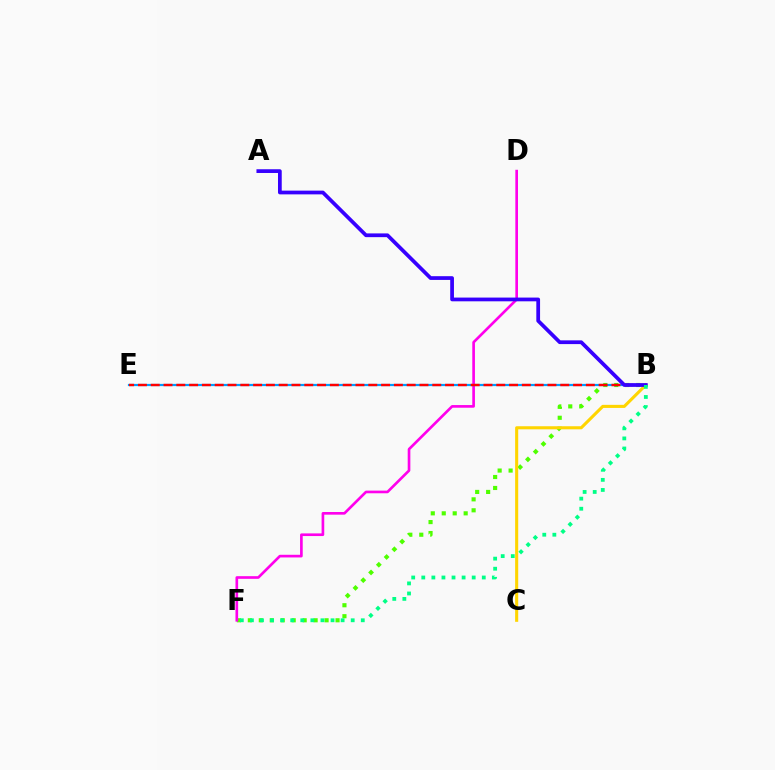{('B', 'F'): [{'color': '#4fff00', 'line_style': 'dotted', 'thickness': 2.98}, {'color': '#00ff86', 'line_style': 'dotted', 'thickness': 2.74}], ('D', 'F'): [{'color': '#ff00ed', 'line_style': 'solid', 'thickness': 1.91}], ('B', 'E'): [{'color': '#009eff', 'line_style': 'solid', 'thickness': 1.59}, {'color': '#ff0000', 'line_style': 'dashed', 'thickness': 1.74}], ('B', 'C'): [{'color': '#ffd500', 'line_style': 'solid', 'thickness': 2.22}], ('A', 'B'): [{'color': '#3700ff', 'line_style': 'solid', 'thickness': 2.69}]}